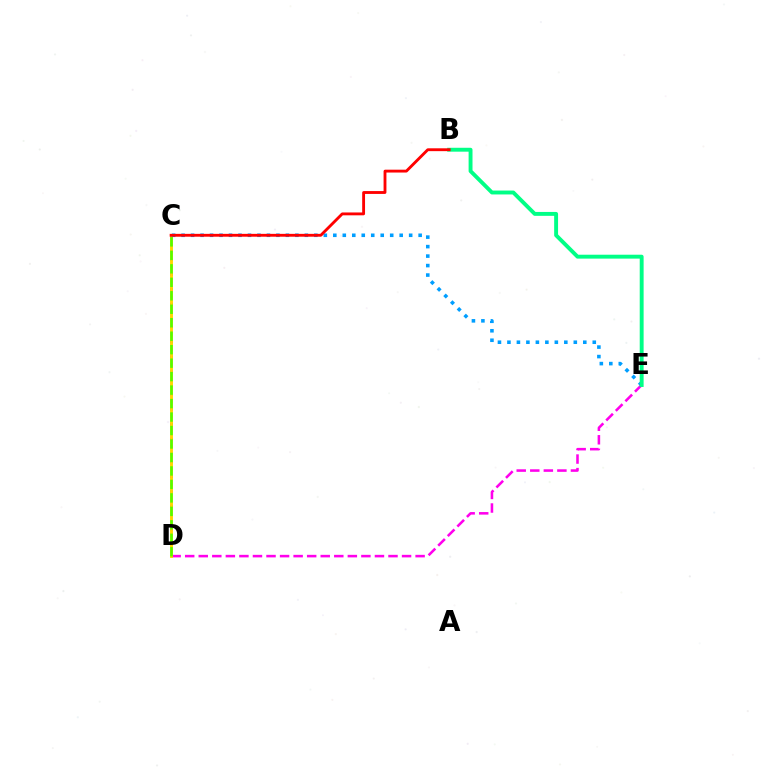{('C', 'D'): [{'color': '#3700ff', 'line_style': 'dotted', 'thickness': 2.04}, {'color': '#ffd500', 'line_style': 'solid', 'thickness': 2.08}, {'color': '#4fff00', 'line_style': 'dashed', 'thickness': 1.83}], ('D', 'E'): [{'color': '#ff00ed', 'line_style': 'dashed', 'thickness': 1.84}], ('C', 'E'): [{'color': '#009eff', 'line_style': 'dotted', 'thickness': 2.58}], ('B', 'E'): [{'color': '#00ff86', 'line_style': 'solid', 'thickness': 2.81}], ('B', 'C'): [{'color': '#ff0000', 'line_style': 'solid', 'thickness': 2.05}]}